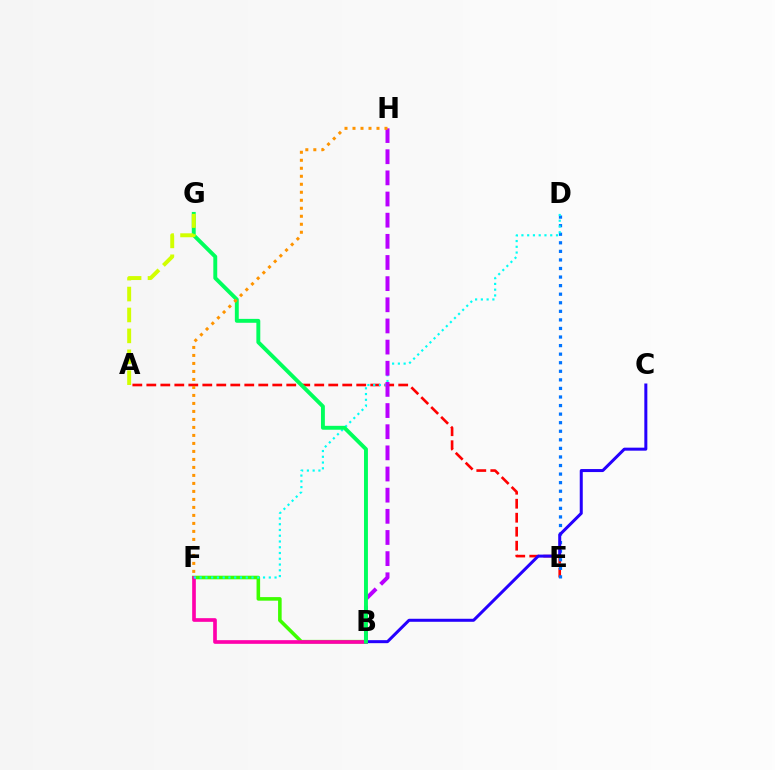{('B', 'F'): [{'color': '#3dff00', 'line_style': 'solid', 'thickness': 2.57}, {'color': '#ff00ac', 'line_style': 'solid', 'thickness': 2.64}], ('A', 'E'): [{'color': '#ff0000', 'line_style': 'dashed', 'thickness': 1.9}], ('D', 'E'): [{'color': '#0074ff', 'line_style': 'dotted', 'thickness': 2.33}], ('B', 'C'): [{'color': '#2500ff', 'line_style': 'solid', 'thickness': 2.17}], ('D', 'F'): [{'color': '#00fff6', 'line_style': 'dotted', 'thickness': 1.56}], ('B', 'H'): [{'color': '#b900ff', 'line_style': 'dashed', 'thickness': 2.87}], ('B', 'G'): [{'color': '#00ff5c', 'line_style': 'solid', 'thickness': 2.81}], ('F', 'H'): [{'color': '#ff9400', 'line_style': 'dotted', 'thickness': 2.17}], ('A', 'G'): [{'color': '#d1ff00', 'line_style': 'dashed', 'thickness': 2.84}]}